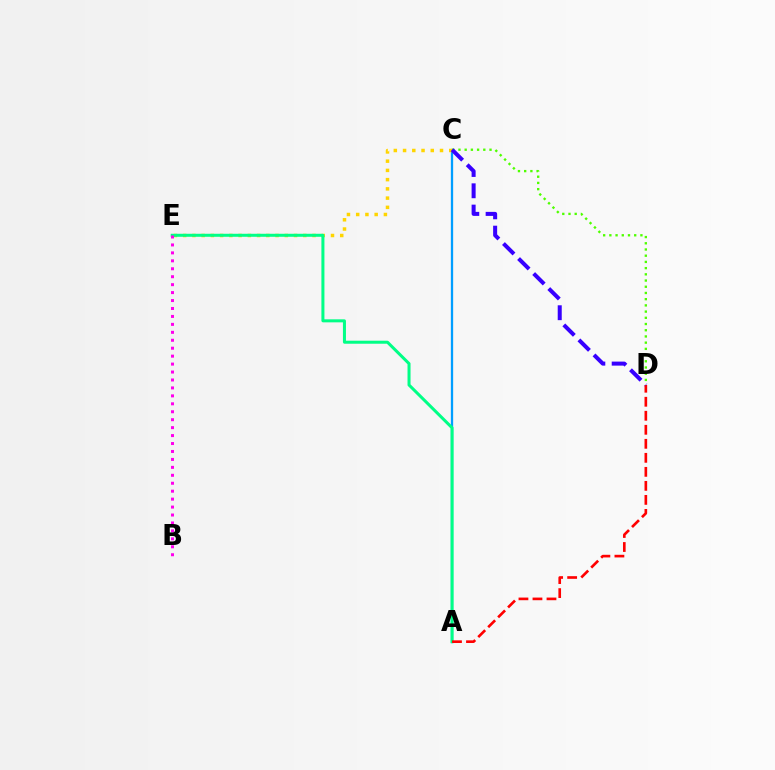{('A', 'C'): [{'color': '#009eff', 'line_style': 'solid', 'thickness': 1.65}], ('C', 'E'): [{'color': '#ffd500', 'line_style': 'dotted', 'thickness': 2.51}], ('A', 'E'): [{'color': '#00ff86', 'line_style': 'solid', 'thickness': 2.17}], ('A', 'D'): [{'color': '#ff0000', 'line_style': 'dashed', 'thickness': 1.9}], ('B', 'E'): [{'color': '#ff00ed', 'line_style': 'dotted', 'thickness': 2.16}], ('C', 'D'): [{'color': '#4fff00', 'line_style': 'dotted', 'thickness': 1.69}, {'color': '#3700ff', 'line_style': 'dashed', 'thickness': 2.89}]}